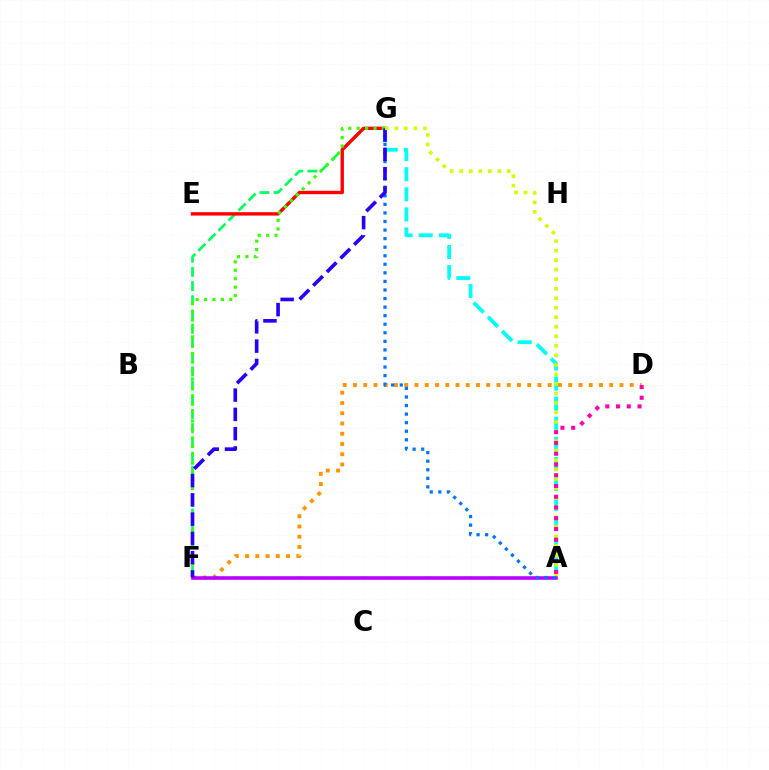{('F', 'G'): [{'color': '#00ff5c', 'line_style': 'dashed', 'thickness': 1.93}, {'color': '#3dff00', 'line_style': 'dotted', 'thickness': 2.29}, {'color': '#2500ff', 'line_style': 'dashed', 'thickness': 2.62}], ('D', 'F'): [{'color': '#ff9400', 'line_style': 'dotted', 'thickness': 2.78}], ('A', 'G'): [{'color': '#00fff6', 'line_style': 'dashed', 'thickness': 2.73}, {'color': '#0074ff', 'line_style': 'dotted', 'thickness': 2.33}, {'color': '#d1ff00', 'line_style': 'dotted', 'thickness': 2.59}], ('A', 'F'): [{'color': '#b900ff', 'line_style': 'solid', 'thickness': 2.57}], ('E', 'G'): [{'color': '#ff0000', 'line_style': 'solid', 'thickness': 2.44}], ('A', 'D'): [{'color': '#ff00ac', 'line_style': 'dotted', 'thickness': 2.92}]}